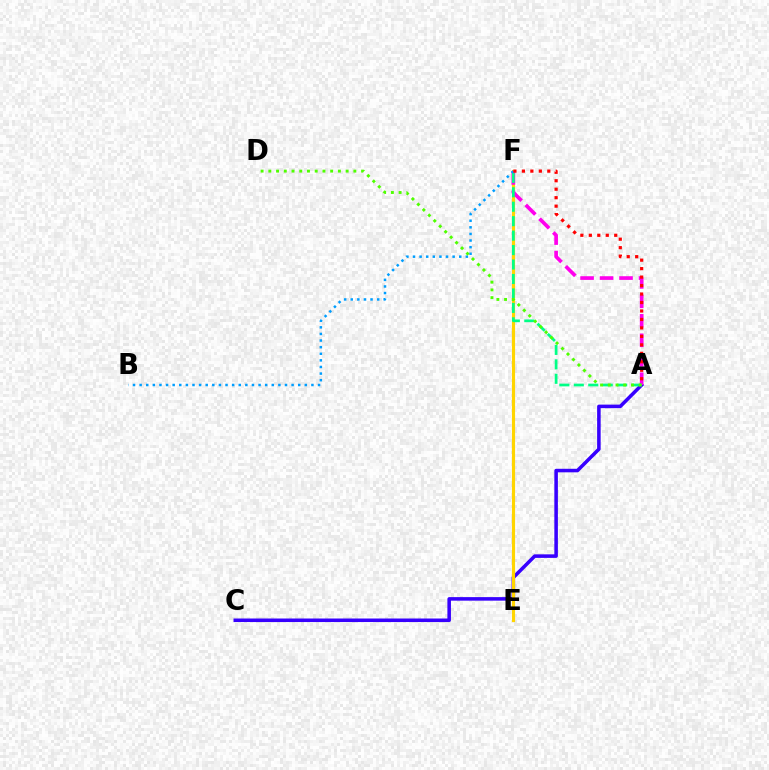{('A', 'C'): [{'color': '#3700ff', 'line_style': 'solid', 'thickness': 2.55}], ('E', 'F'): [{'color': '#ffd500', 'line_style': 'solid', 'thickness': 2.26}], ('A', 'F'): [{'color': '#ff00ed', 'line_style': 'dashed', 'thickness': 2.65}, {'color': '#00ff86', 'line_style': 'dashed', 'thickness': 1.96}, {'color': '#ff0000', 'line_style': 'dotted', 'thickness': 2.3}], ('B', 'F'): [{'color': '#009eff', 'line_style': 'dotted', 'thickness': 1.8}], ('A', 'D'): [{'color': '#4fff00', 'line_style': 'dotted', 'thickness': 2.1}]}